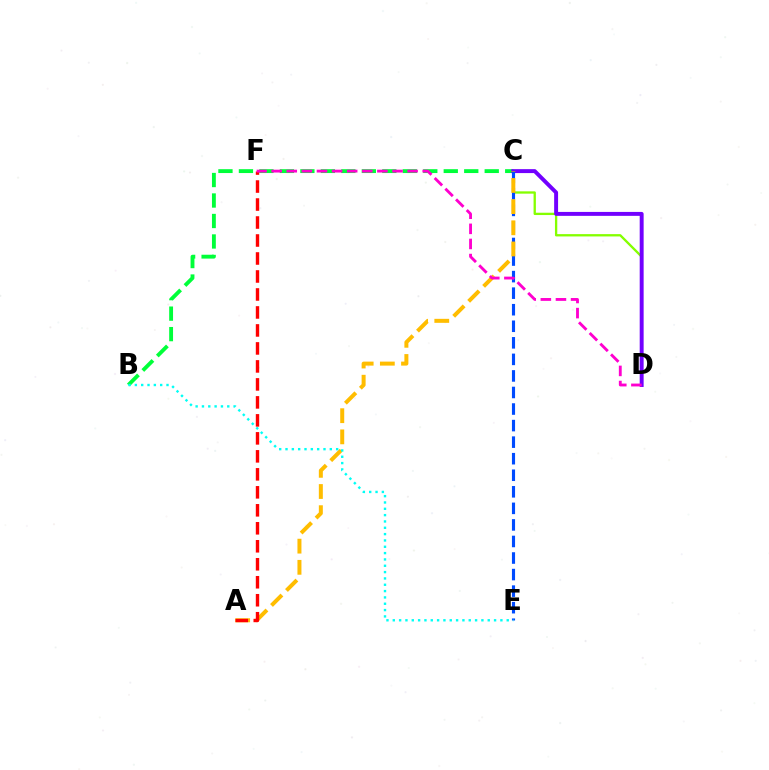{('C', 'D'): [{'color': '#84ff00', 'line_style': 'solid', 'thickness': 1.67}, {'color': '#7200ff', 'line_style': 'solid', 'thickness': 2.83}], ('B', 'C'): [{'color': '#00ff39', 'line_style': 'dashed', 'thickness': 2.78}], ('C', 'E'): [{'color': '#004bff', 'line_style': 'dashed', 'thickness': 2.25}], ('A', 'C'): [{'color': '#ffbd00', 'line_style': 'dashed', 'thickness': 2.88}], ('B', 'E'): [{'color': '#00fff6', 'line_style': 'dotted', 'thickness': 1.72}], ('A', 'F'): [{'color': '#ff0000', 'line_style': 'dashed', 'thickness': 2.44}], ('D', 'F'): [{'color': '#ff00cf', 'line_style': 'dashed', 'thickness': 2.05}]}